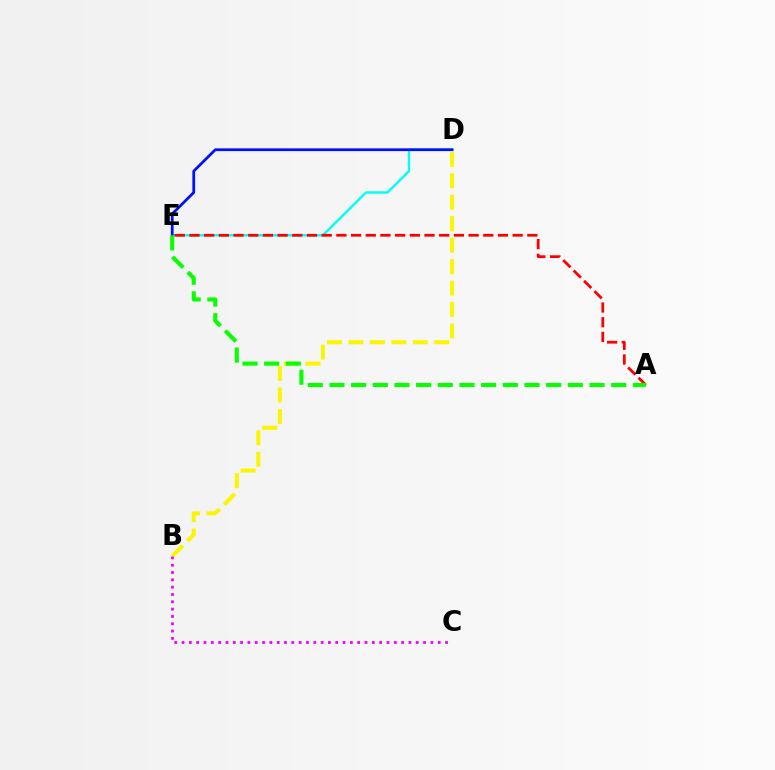{('B', 'D'): [{'color': '#fcf500', 'line_style': 'dashed', 'thickness': 2.92}], ('D', 'E'): [{'color': '#00fff6', 'line_style': 'solid', 'thickness': 1.73}, {'color': '#0010ff', 'line_style': 'solid', 'thickness': 1.99}], ('A', 'E'): [{'color': '#ff0000', 'line_style': 'dashed', 'thickness': 2.0}, {'color': '#08ff00', 'line_style': 'dashed', 'thickness': 2.94}], ('B', 'C'): [{'color': '#ee00ff', 'line_style': 'dotted', 'thickness': 1.99}]}